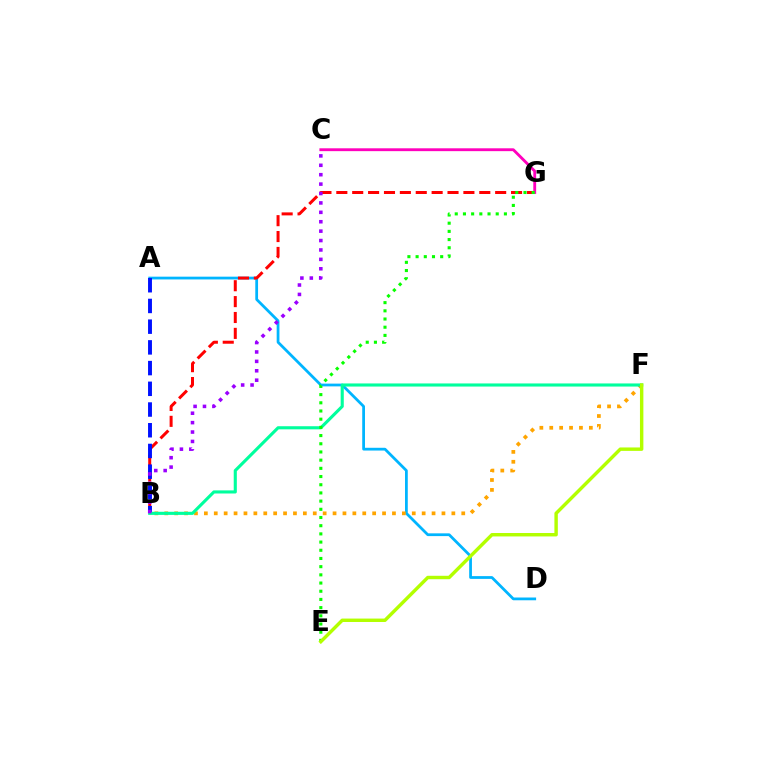{('A', 'D'): [{'color': '#00b5ff', 'line_style': 'solid', 'thickness': 1.99}], ('B', 'G'): [{'color': '#ff0000', 'line_style': 'dashed', 'thickness': 2.16}], ('C', 'G'): [{'color': '#ff00bd', 'line_style': 'solid', 'thickness': 2.05}], ('A', 'B'): [{'color': '#0010ff', 'line_style': 'dashed', 'thickness': 2.81}], ('B', 'F'): [{'color': '#ffa500', 'line_style': 'dotted', 'thickness': 2.69}, {'color': '#00ff9d', 'line_style': 'solid', 'thickness': 2.24}], ('E', 'G'): [{'color': '#08ff00', 'line_style': 'dotted', 'thickness': 2.23}], ('E', 'F'): [{'color': '#b3ff00', 'line_style': 'solid', 'thickness': 2.46}], ('B', 'C'): [{'color': '#9b00ff', 'line_style': 'dotted', 'thickness': 2.56}]}